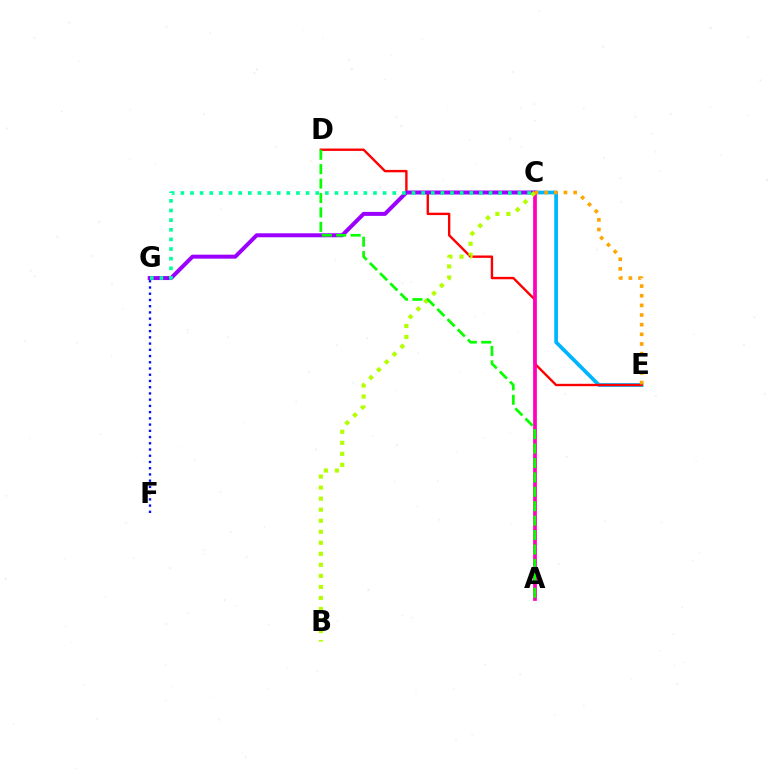{('F', 'G'): [{'color': '#0010ff', 'line_style': 'dotted', 'thickness': 1.69}], ('C', 'E'): [{'color': '#00b5ff', 'line_style': 'solid', 'thickness': 2.68}, {'color': '#ffa500', 'line_style': 'dotted', 'thickness': 2.62}], ('D', 'E'): [{'color': '#ff0000', 'line_style': 'solid', 'thickness': 1.72}], ('C', 'G'): [{'color': '#9b00ff', 'line_style': 'solid', 'thickness': 2.87}, {'color': '#00ff9d', 'line_style': 'dotted', 'thickness': 2.62}], ('A', 'C'): [{'color': '#ff00bd', 'line_style': 'solid', 'thickness': 2.69}], ('B', 'C'): [{'color': '#b3ff00', 'line_style': 'dotted', 'thickness': 3.0}], ('A', 'D'): [{'color': '#08ff00', 'line_style': 'dashed', 'thickness': 1.96}]}